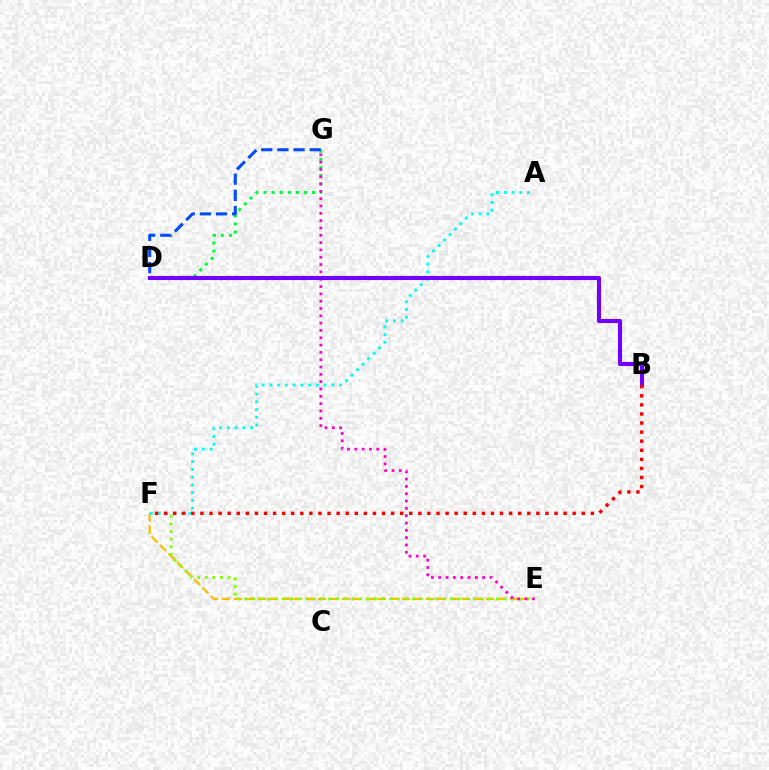{('D', 'G'): [{'color': '#00ff39', 'line_style': 'dotted', 'thickness': 2.2}, {'color': '#004bff', 'line_style': 'dashed', 'thickness': 2.19}], ('E', 'F'): [{'color': '#ffbd00', 'line_style': 'dashed', 'thickness': 1.63}, {'color': '#84ff00', 'line_style': 'dotted', 'thickness': 2.07}], ('E', 'G'): [{'color': '#ff00cf', 'line_style': 'dotted', 'thickness': 1.99}], ('A', 'F'): [{'color': '#00fff6', 'line_style': 'dotted', 'thickness': 2.11}], ('B', 'D'): [{'color': '#7200ff', 'line_style': 'solid', 'thickness': 2.95}], ('B', 'F'): [{'color': '#ff0000', 'line_style': 'dotted', 'thickness': 2.47}]}